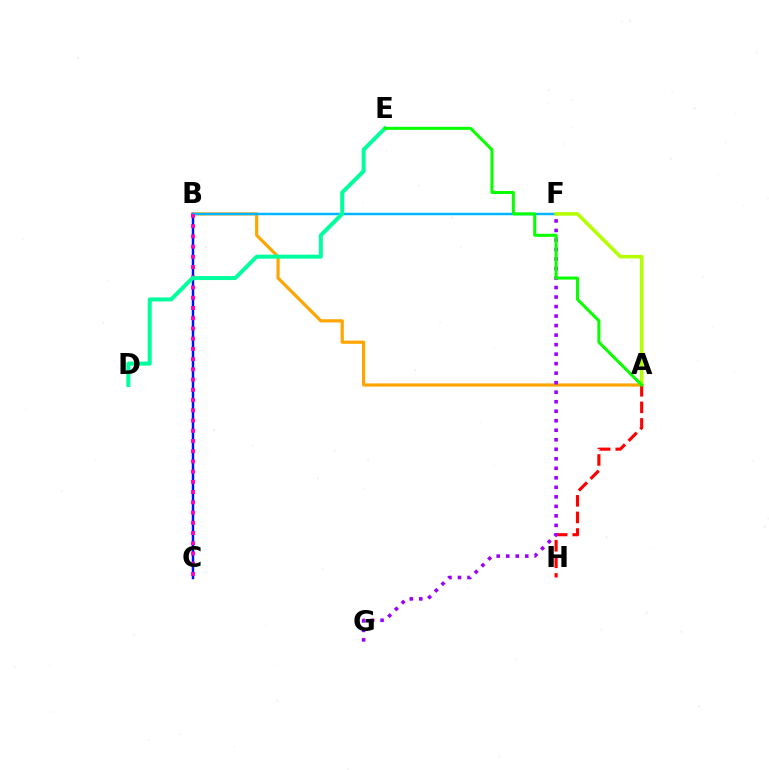{('A', 'B'): [{'color': '#ffa500', 'line_style': 'solid', 'thickness': 2.29}], ('B', 'C'): [{'color': '#0010ff', 'line_style': 'solid', 'thickness': 1.76}, {'color': '#ff00bd', 'line_style': 'dotted', 'thickness': 2.78}], ('B', 'F'): [{'color': '#00b5ff', 'line_style': 'solid', 'thickness': 1.77}], ('A', 'F'): [{'color': '#b3ff00', 'line_style': 'solid', 'thickness': 2.55}], ('D', 'E'): [{'color': '#00ff9d', 'line_style': 'solid', 'thickness': 2.88}], ('A', 'H'): [{'color': '#ff0000', 'line_style': 'dashed', 'thickness': 2.25}], ('F', 'G'): [{'color': '#9b00ff', 'line_style': 'dotted', 'thickness': 2.58}], ('A', 'E'): [{'color': '#08ff00', 'line_style': 'solid', 'thickness': 2.18}]}